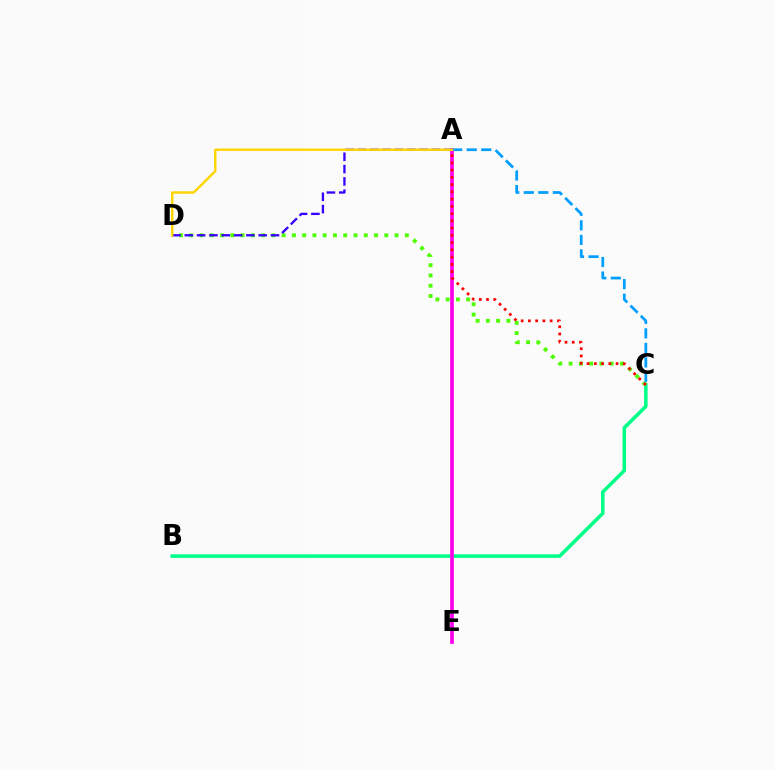{('B', 'C'): [{'color': '#00ff86', 'line_style': 'solid', 'thickness': 2.54}], ('C', 'D'): [{'color': '#4fff00', 'line_style': 'dotted', 'thickness': 2.79}], ('A', 'E'): [{'color': '#ff00ed', 'line_style': 'solid', 'thickness': 2.65}], ('A', 'D'): [{'color': '#3700ff', 'line_style': 'dashed', 'thickness': 1.67}, {'color': '#ffd500', 'line_style': 'solid', 'thickness': 1.73}], ('A', 'C'): [{'color': '#009eff', 'line_style': 'dashed', 'thickness': 1.98}, {'color': '#ff0000', 'line_style': 'dotted', 'thickness': 1.97}]}